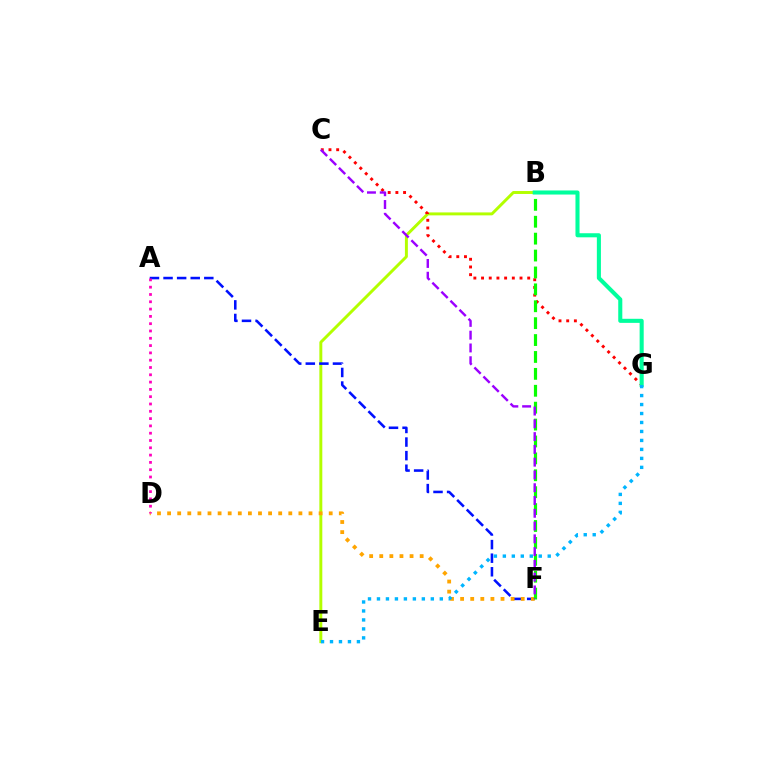{('B', 'E'): [{'color': '#b3ff00', 'line_style': 'solid', 'thickness': 2.12}], ('A', 'F'): [{'color': '#0010ff', 'line_style': 'dashed', 'thickness': 1.85}], ('C', 'G'): [{'color': '#ff0000', 'line_style': 'dotted', 'thickness': 2.09}], ('D', 'F'): [{'color': '#ffa500', 'line_style': 'dotted', 'thickness': 2.74}], ('B', 'F'): [{'color': '#08ff00', 'line_style': 'dashed', 'thickness': 2.3}], ('A', 'D'): [{'color': '#ff00bd', 'line_style': 'dotted', 'thickness': 1.98}], ('B', 'G'): [{'color': '#00ff9d', 'line_style': 'solid', 'thickness': 2.93}], ('E', 'G'): [{'color': '#00b5ff', 'line_style': 'dotted', 'thickness': 2.44}], ('C', 'F'): [{'color': '#9b00ff', 'line_style': 'dashed', 'thickness': 1.74}]}